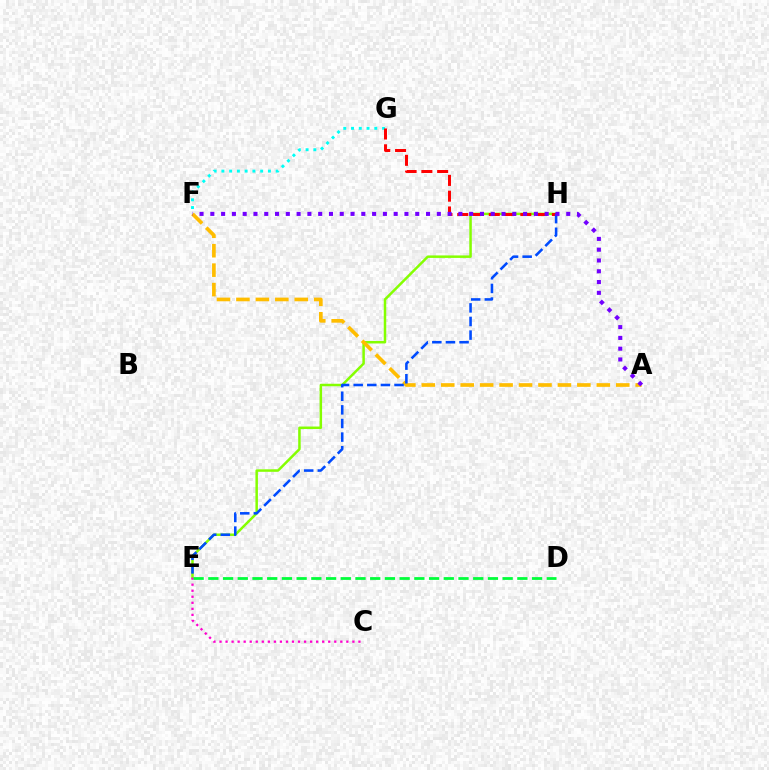{('F', 'G'): [{'color': '#00fff6', 'line_style': 'dotted', 'thickness': 2.11}], ('E', 'H'): [{'color': '#84ff00', 'line_style': 'solid', 'thickness': 1.79}, {'color': '#004bff', 'line_style': 'dashed', 'thickness': 1.85}], ('G', 'H'): [{'color': '#ff0000', 'line_style': 'dashed', 'thickness': 2.14}], ('A', 'F'): [{'color': '#ffbd00', 'line_style': 'dashed', 'thickness': 2.64}, {'color': '#7200ff', 'line_style': 'dotted', 'thickness': 2.93}], ('C', 'E'): [{'color': '#ff00cf', 'line_style': 'dotted', 'thickness': 1.64}], ('D', 'E'): [{'color': '#00ff39', 'line_style': 'dashed', 'thickness': 2.0}]}